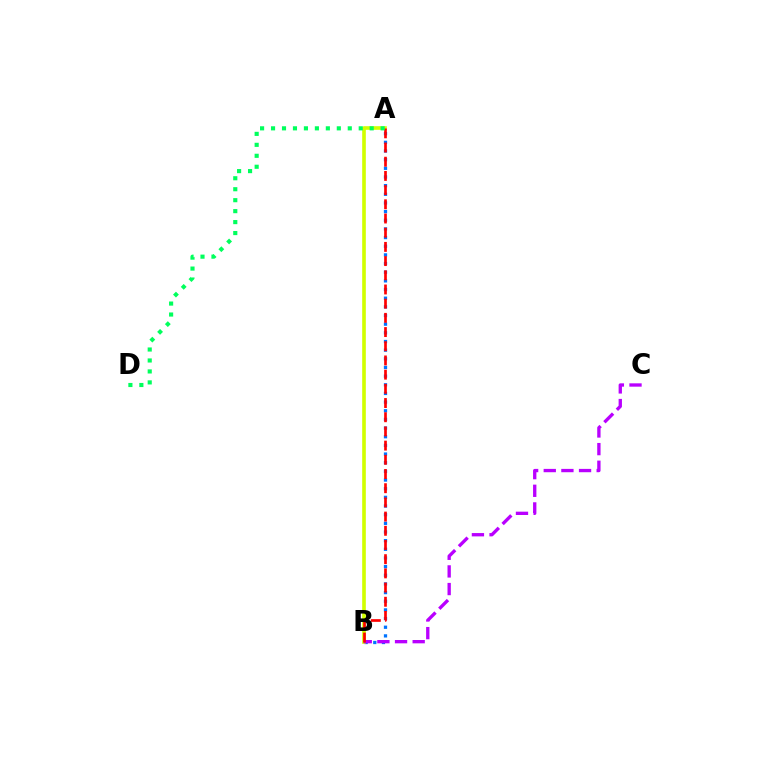{('A', 'B'): [{'color': '#0074ff', 'line_style': 'dotted', 'thickness': 2.35}, {'color': '#d1ff00', 'line_style': 'solid', 'thickness': 2.62}, {'color': '#ff0000', 'line_style': 'dashed', 'thickness': 1.93}], ('B', 'C'): [{'color': '#b900ff', 'line_style': 'dashed', 'thickness': 2.4}], ('A', 'D'): [{'color': '#00ff5c', 'line_style': 'dotted', 'thickness': 2.98}]}